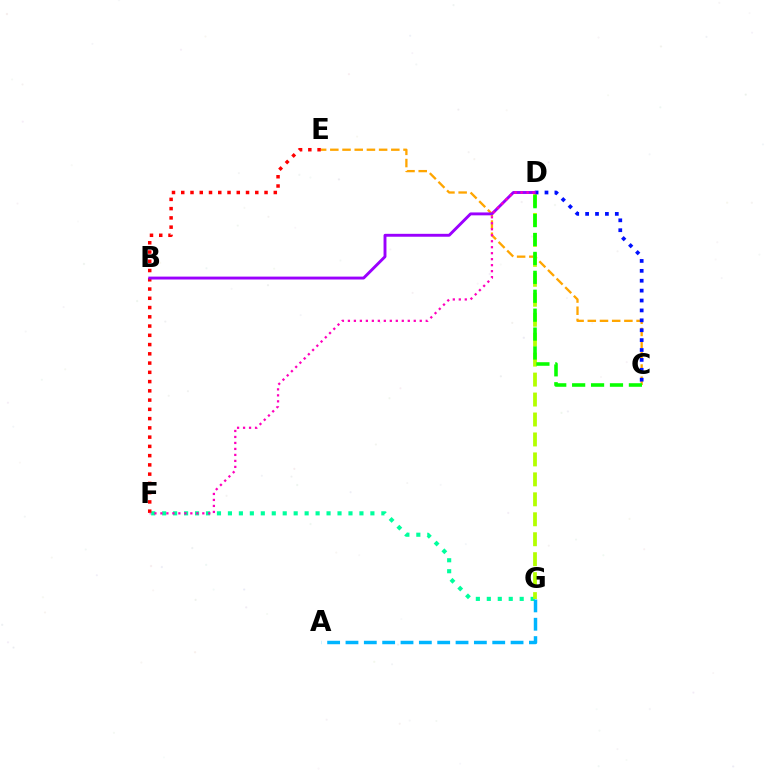{('C', 'E'): [{'color': '#ffa500', 'line_style': 'dashed', 'thickness': 1.66}], ('F', 'G'): [{'color': '#00ff9d', 'line_style': 'dotted', 'thickness': 2.98}], ('D', 'G'): [{'color': '#b3ff00', 'line_style': 'dashed', 'thickness': 2.71}], ('C', 'D'): [{'color': '#0010ff', 'line_style': 'dotted', 'thickness': 2.69}, {'color': '#08ff00', 'line_style': 'dashed', 'thickness': 2.57}], ('E', 'F'): [{'color': '#ff0000', 'line_style': 'dotted', 'thickness': 2.51}], ('B', 'D'): [{'color': '#9b00ff', 'line_style': 'solid', 'thickness': 2.09}], ('A', 'G'): [{'color': '#00b5ff', 'line_style': 'dashed', 'thickness': 2.49}], ('D', 'F'): [{'color': '#ff00bd', 'line_style': 'dotted', 'thickness': 1.63}]}